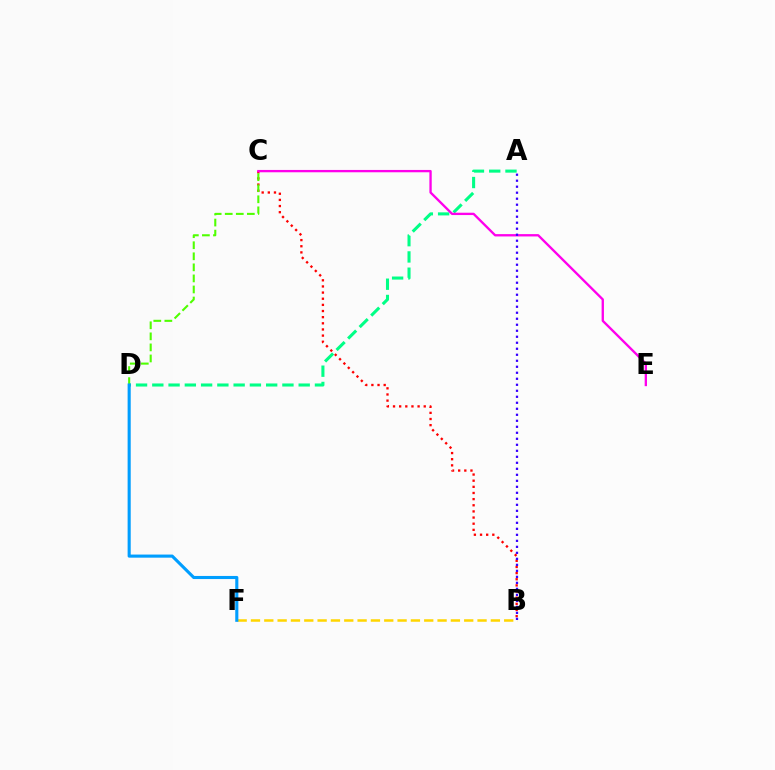{('B', 'C'): [{'color': '#ff0000', 'line_style': 'dotted', 'thickness': 1.67}], ('A', 'D'): [{'color': '#00ff86', 'line_style': 'dashed', 'thickness': 2.21}], ('C', 'E'): [{'color': '#ff00ed', 'line_style': 'solid', 'thickness': 1.68}], ('B', 'F'): [{'color': '#ffd500', 'line_style': 'dashed', 'thickness': 1.81}], ('C', 'D'): [{'color': '#4fff00', 'line_style': 'dashed', 'thickness': 1.5}], ('D', 'F'): [{'color': '#009eff', 'line_style': 'solid', 'thickness': 2.23}], ('A', 'B'): [{'color': '#3700ff', 'line_style': 'dotted', 'thickness': 1.63}]}